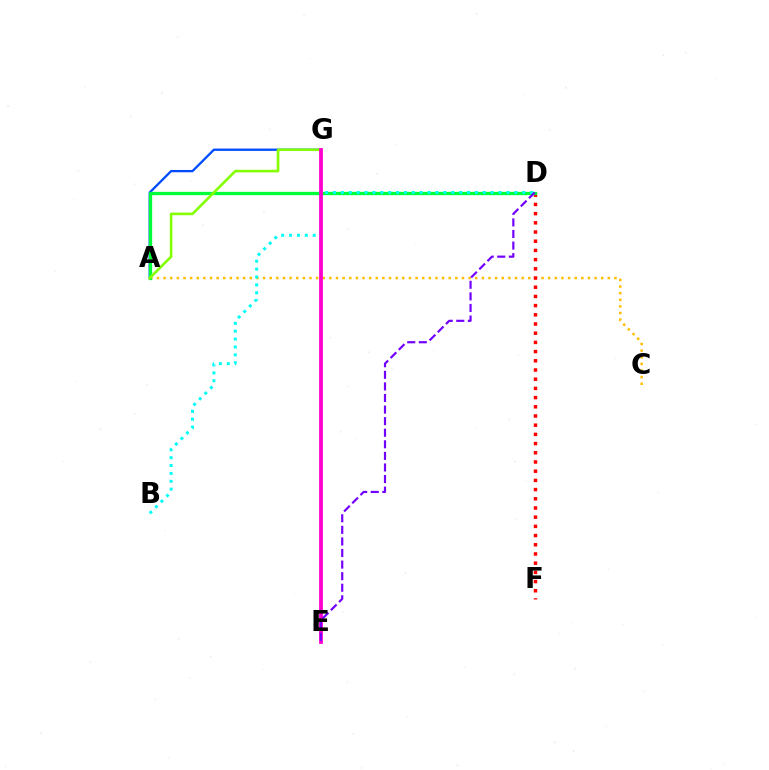{('A', 'G'): [{'color': '#004bff', 'line_style': 'solid', 'thickness': 1.65}, {'color': '#84ff00', 'line_style': 'solid', 'thickness': 1.87}], ('A', 'C'): [{'color': '#ffbd00', 'line_style': 'dotted', 'thickness': 1.8}], ('D', 'F'): [{'color': '#ff0000', 'line_style': 'dotted', 'thickness': 2.5}], ('A', 'D'): [{'color': '#00ff39', 'line_style': 'solid', 'thickness': 2.37}], ('B', 'D'): [{'color': '#00fff6', 'line_style': 'dotted', 'thickness': 2.14}], ('E', 'G'): [{'color': '#ff00cf', 'line_style': 'solid', 'thickness': 2.72}], ('D', 'E'): [{'color': '#7200ff', 'line_style': 'dashed', 'thickness': 1.57}]}